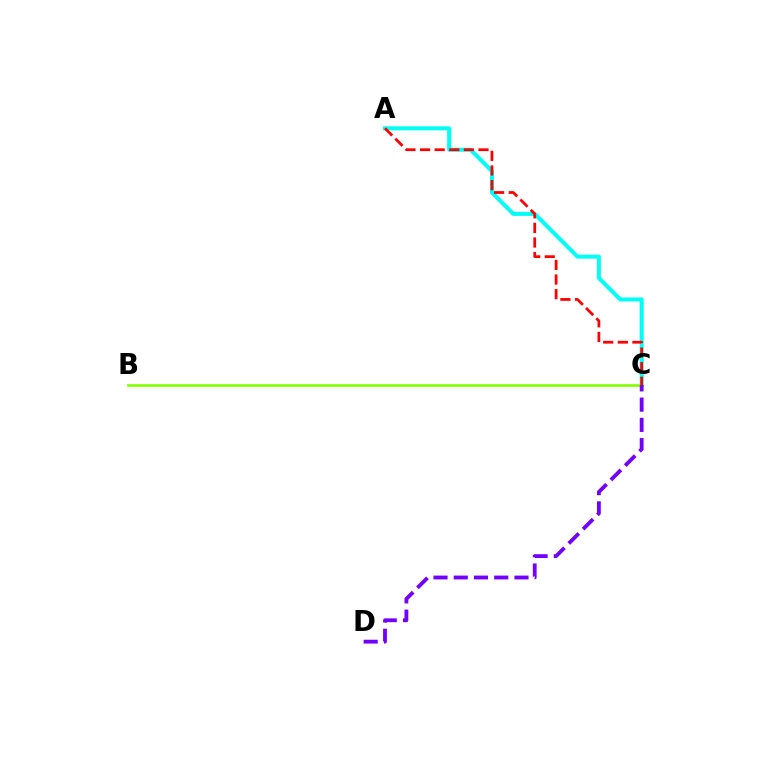{('A', 'C'): [{'color': '#00fff6', 'line_style': 'solid', 'thickness': 2.88}, {'color': '#ff0000', 'line_style': 'dashed', 'thickness': 1.98}], ('B', 'C'): [{'color': '#84ff00', 'line_style': 'solid', 'thickness': 1.93}], ('C', 'D'): [{'color': '#7200ff', 'line_style': 'dashed', 'thickness': 2.75}]}